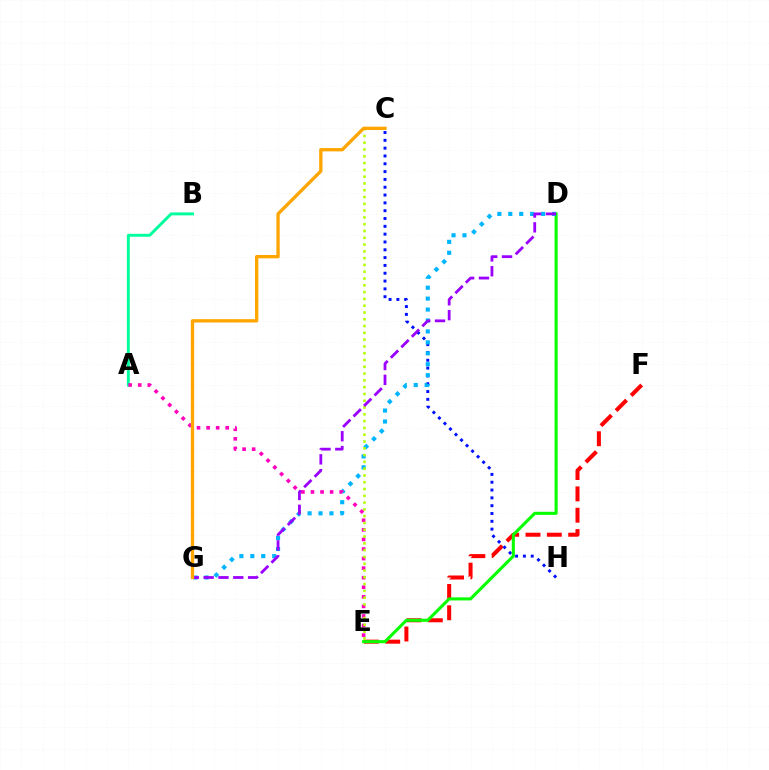{('A', 'B'): [{'color': '#00ff9d', 'line_style': 'solid', 'thickness': 2.11}], ('E', 'F'): [{'color': '#ff0000', 'line_style': 'dashed', 'thickness': 2.9}], ('C', 'H'): [{'color': '#0010ff', 'line_style': 'dotted', 'thickness': 2.12}], ('D', 'E'): [{'color': '#08ff00', 'line_style': 'solid', 'thickness': 2.22}], ('D', 'G'): [{'color': '#00b5ff', 'line_style': 'dotted', 'thickness': 2.97}, {'color': '#9b00ff', 'line_style': 'dashed', 'thickness': 2.01}], ('A', 'E'): [{'color': '#ff00bd', 'line_style': 'dotted', 'thickness': 2.6}], ('C', 'E'): [{'color': '#b3ff00', 'line_style': 'dotted', 'thickness': 1.84}], ('C', 'G'): [{'color': '#ffa500', 'line_style': 'solid', 'thickness': 2.39}]}